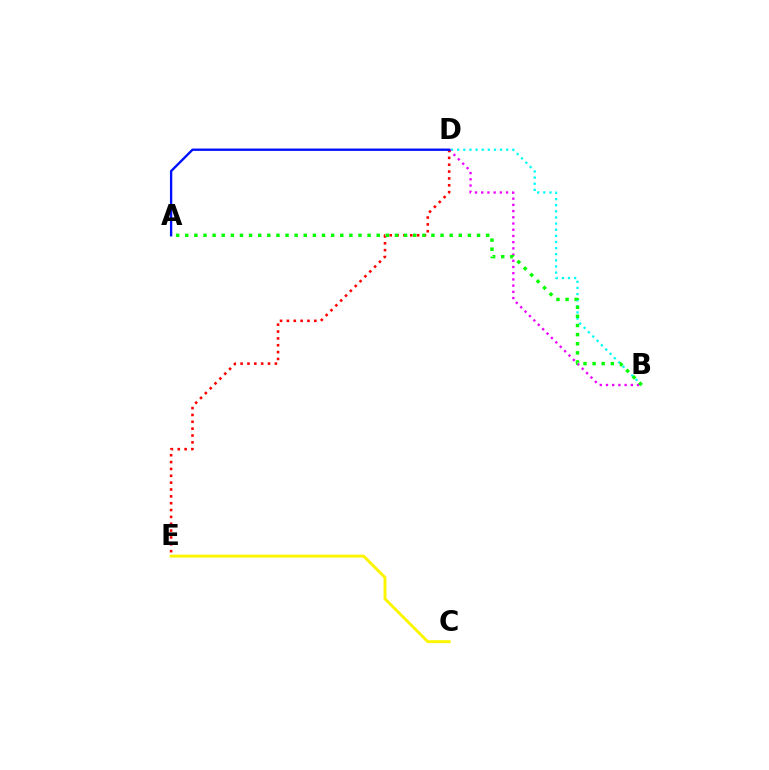{('B', 'D'): [{'color': '#00fff6', 'line_style': 'dotted', 'thickness': 1.66}, {'color': '#ee00ff', 'line_style': 'dotted', 'thickness': 1.69}], ('D', 'E'): [{'color': '#ff0000', 'line_style': 'dotted', 'thickness': 1.86}], ('A', 'D'): [{'color': '#0010ff', 'line_style': 'solid', 'thickness': 1.7}], ('A', 'B'): [{'color': '#08ff00', 'line_style': 'dotted', 'thickness': 2.48}], ('C', 'E'): [{'color': '#fcf500', 'line_style': 'solid', 'thickness': 2.1}]}